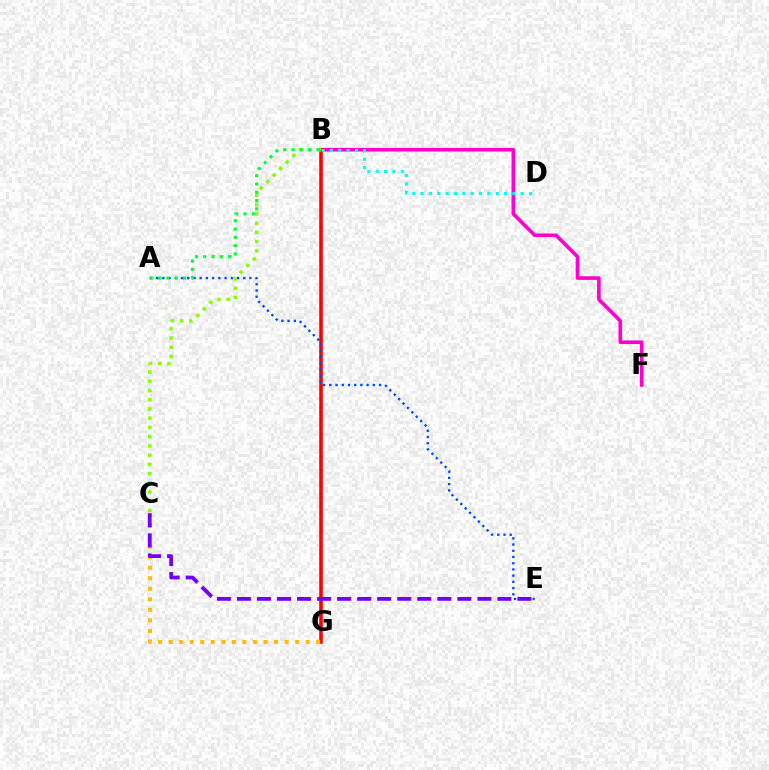{('B', 'F'): [{'color': '#ff00cf', 'line_style': 'solid', 'thickness': 2.61}], ('B', 'G'): [{'color': '#ff0000', 'line_style': 'solid', 'thickness': 2.56}], ('A', 'E'): [{'color': '#004bff', 'line_style': 'dotted', 'thickness': 1.69}], ('C', 'G'): [{'color': '#ffbd00', 'line_style': 'dotted', 'thickness': 2.86}], ('B', 'C'): [{'color': '#84ff00', 'line_style': 'dotted', 'thickness': 2.51}], ('C', 'E'): [{'color': '#7200ff', 'line_style': 'dashed', 'thickness': 2.72}], ('A', 'B'): [{'color': '#00ff39', 'line_style': 'dotted', 'thickness': 2.26}], ('B', 'D'): [{'color': '#00fff6', 'line_style': 'dotted', 'thickness': 2.27}]}